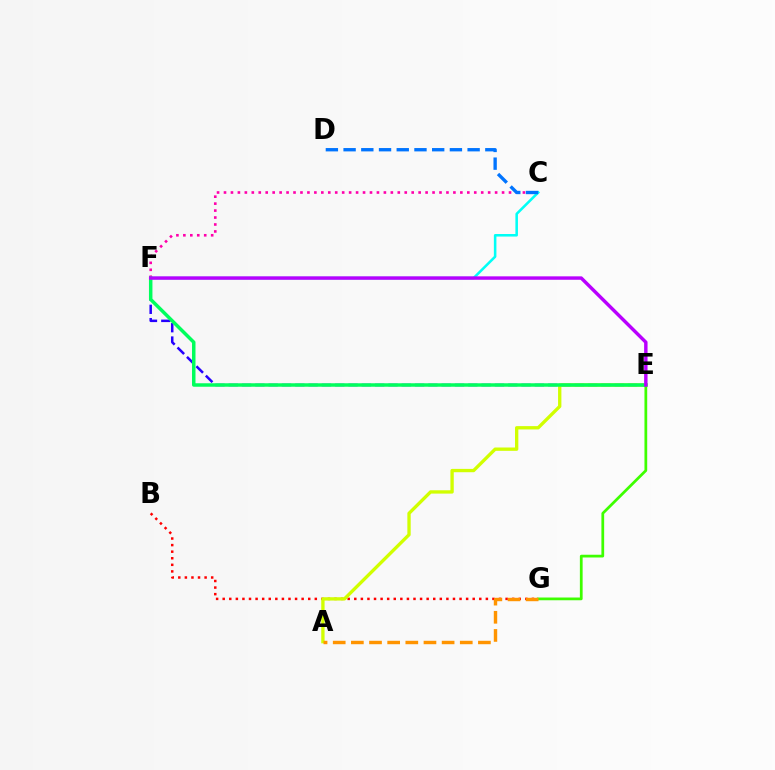{('B', 'G'): [{'color': '#ff0000', 'line_style': 'dotted', 'thickness': 1.79}], ('C', 'F'): [{'color': '#ff00ac', 'line_style': 'dotted', 'thickness': 1.89}, {'color': '#00fff6', 'line_style': 'solid', 'thickness': 1.84}], ('E', 'F'): [{'color': '#2500ff', 'line_style': 'dashed', 'thickness': 1.81}, {'color': '#00ff5c', 'line_style': 'solid', 'thickness': 2.51}, {'color': '#b900ff', 'line_style': 'solid', 'thickness': 2.47}], ('A', 'E'): [{'color': '#d1ff00', 'line_style': 'solid', 'thickness': 2.4}], ('E', 'G'): [{'color': '#3dff00', 'line_style': 'solid', 'thickness': 1.98}], ('A', 'G'): [{'color': '#ff9400', 'line_style': 'dashed', 'thickness': 2.47}], ('C', 'D'): [{'color': '#0074ff', 'line_style': 'dashed', 'thickness': 2.41}]}